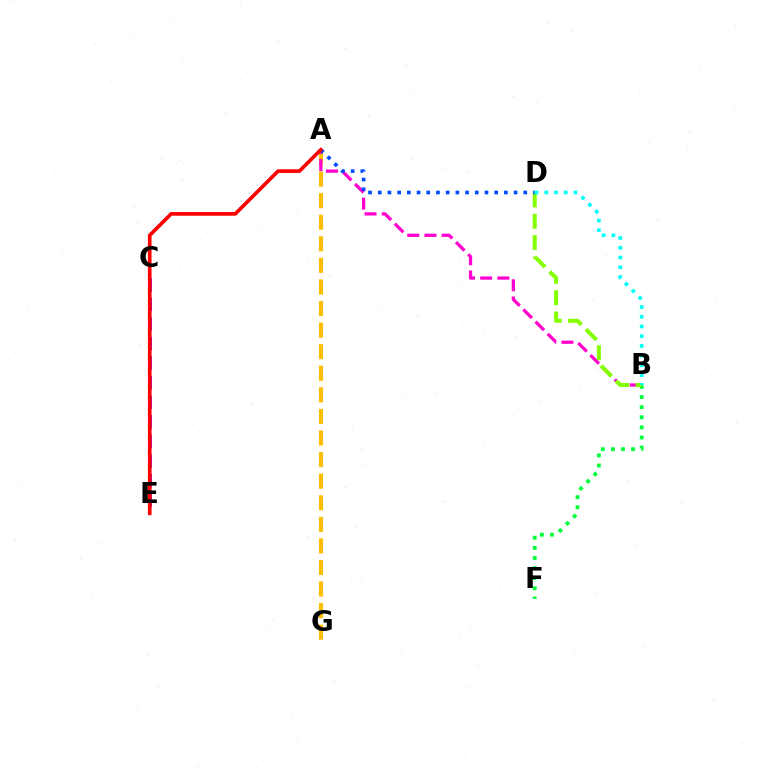{('A', 'G'): [{'color': '#ffbd00', 'line_style': 'dashed', 'thickness': 2.93}], ('A', 'B'): [{'color': '#ff00cf', 'line_style': 'dashed', 'thickness': 2.34}], ('B', 'F'): [{'color': '#00ff39', 'line_style': 'dotted', 'thickness': 2.75}], ('B', 'D'): [{'color': '#84ff00', 'line_style': 'dashed', 'thickness': 2.9}, {'color': '#00fff6', 'line_style': 'dotted', 'thickness': 2.64}], ('A', 'D'): [{'color': '#004bff', 'line_style': 'dotted', 'thickness': 2.64}], ('C', 'E'): [{'color': '#7200ff', 'line_style': 'dashed', 'thickness': 2.66}], ('A', 'E'): [{'color': '#ff0000', 'line_style': 'solid', 'thickness': 2.63}]}